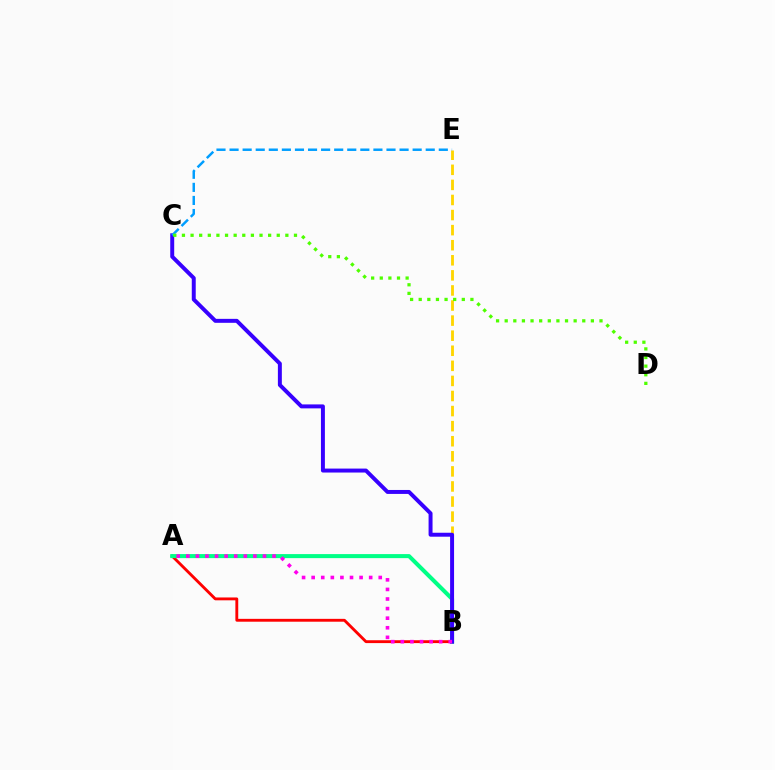{('A', 'B'): [{'color': '#ff0000', 'line_style': 'solid', 'thickness': 2.06}, {'color': '#00ff86', 'line_style': 'solid', 'thickness': 2.91}, {'color': '#ff00ed', 'line_style': 'dotted', 'thickness': 2.6}], ('B', 'E'): [{'color': '#ffd500', 'line_style': 'dashed', 'thickness': 2.05}], ('B', 'C'): [{'color': '#3700ff', 'line_style': 'solid', 'thickness': 2.85}], ('C', 'E'): [{'color': '#009eff', 'line_style': 'dashed', 'thickness': 1.78}], ('C', 'D'): [{'color': '#4fff00', 'line_style': 'dotted', 'thickness': 2.34}]}